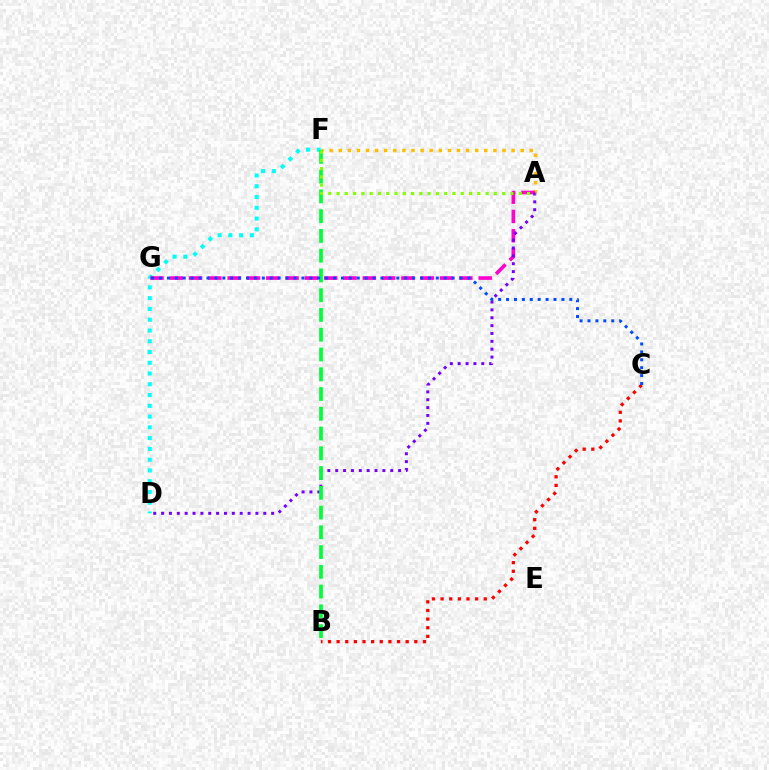{('D', 'F'): [{'color': '#00fff6', 'line_style': 'dotted', 'thickness': 2.93}], ('A', 'F'): [{'color': '#ffbd00', 'line_style': 'dotted', 'thickness': 2.47}, {'color': '#84ff00', 'line_style': 'dotted', 'thickness': 2.25}], ('B', 'C'): [{'color': '#ff0000', 'line_style': 'dotted', 'thickness': 2.35}], ('A', 'G'): [{'color': '#ff00cf', 'line_style': 'dashed', 'thickness': 2.62}], ('A', 'D'): [{'color': '#7200ff', 'line_style': 'dotted', 'thickness': 2.14}], ('B', 'F'): [{'color': '#00ff39', 'line_style': 'dashed', 'thickness': 2.68}], ('C', 'G'): [{'color': '#004bff', 'line_style': 'dotted', 'thickness': 2.15}]}